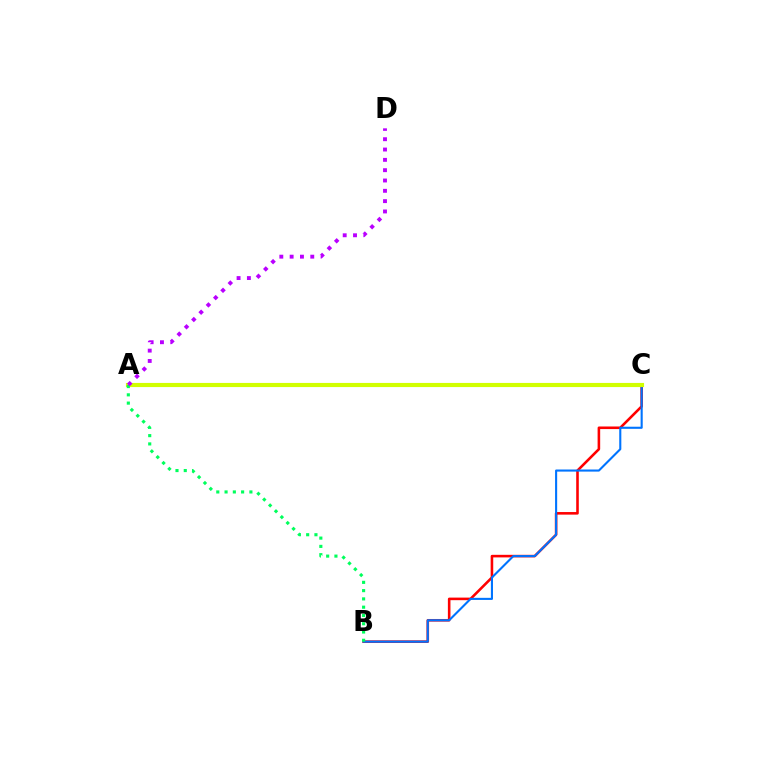{('B', 'C'): [{'color': '#ff0000', 'line_style': 'solid', 'thickness': 1.86}, {'color': '#0074ff', 'line_style': 'solid', 'thickness': 1.51}], ('A', 'C'): [{'color': '#d1ff00', 'line_style': 'solid', 'thickness': 2.98}], ('A', 'B'): [{'color': '#00ff5c', 'line_style': 'dotted', 'thickness': 2.25}], ('A', 'D'): [{'color': '#b900ff', 'line_style': 'dotted', 'thickness': 2.8}]}